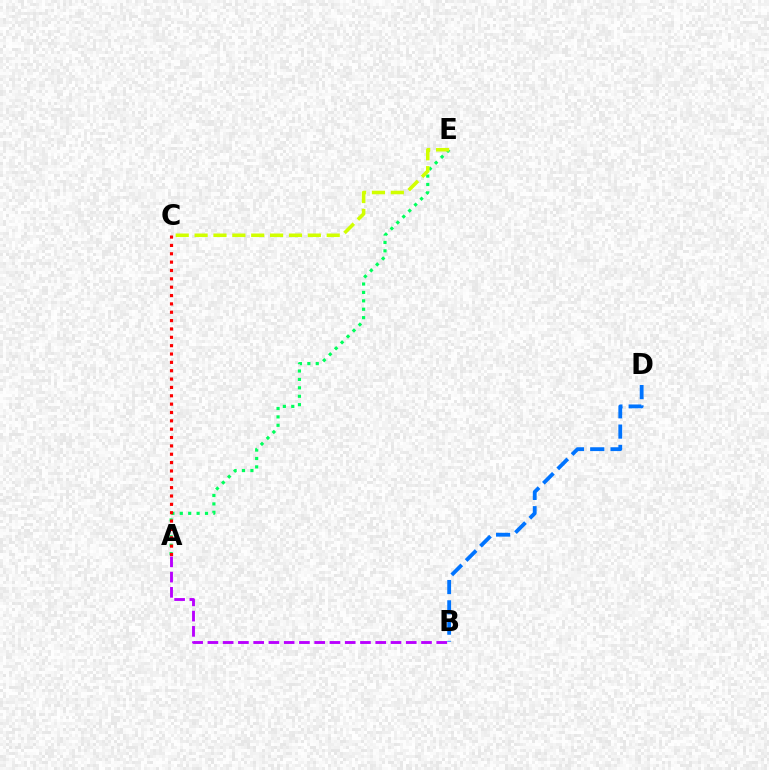{('B', 'D'): [{'color': '#0074ff', 'line_style': 'dashed', 'thickness': 2.76}], ('A', 'E'): [{'color': '#00ff5c', 'line_style': 'dotted', 'thickness': 2.28}], ('A', 'B'): [{'color': '#b900ff', 'line_style': 'dashed', 'thickness': 2.07}], ('C', 'E'): [{'color': '#d1ff00', 'line_style': 'dashed', 'thickness': 2.56}], ('A', 'C'): [{'color': '#ff0000', 'line_style': 'dotted', 'thickness': 2.27}]}